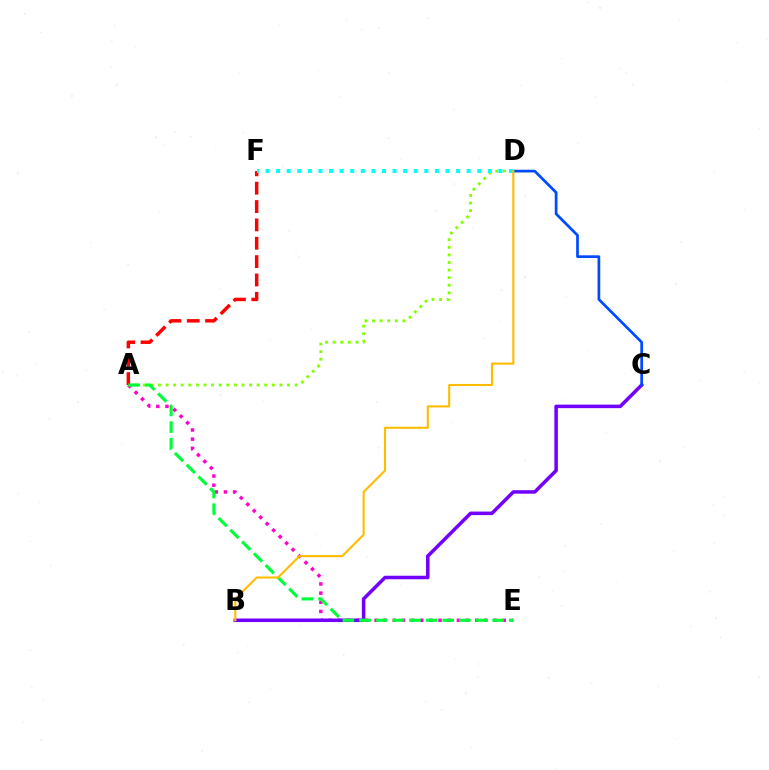{('A', 'E'): [{'color': '#ff00cf', 'line_style': 'dotted', 'thickness': 2.49}, {'color': '#00ff39', 'line_style': 'dashed', 'thickness': 2.26}], ('B', 'C'): [{'color': '#7200ff', 'line_style': 'solid', 'thickness': 2.54}], ('A', 'D'): [{'color': '#84ff00', 'line_style': 'dotted', 'thickness': 2.06}], ('A', 'F'): [{'color': '#ff0000', 'line_style': 'dashed', 'thickness': 2.49}], ('C', 'D'): [{'color': '#004bff', 'line_style': 'solid', 'thickness': 1.96}], ('D', 'F'): [{'color': '#00fff6', 'line_style': 'dotted', 'thickness': 2.88}], ('B', 'D'): [{'color': '#ffbd00', 'line_style': 'solid', 'thickness': 1.52}]}